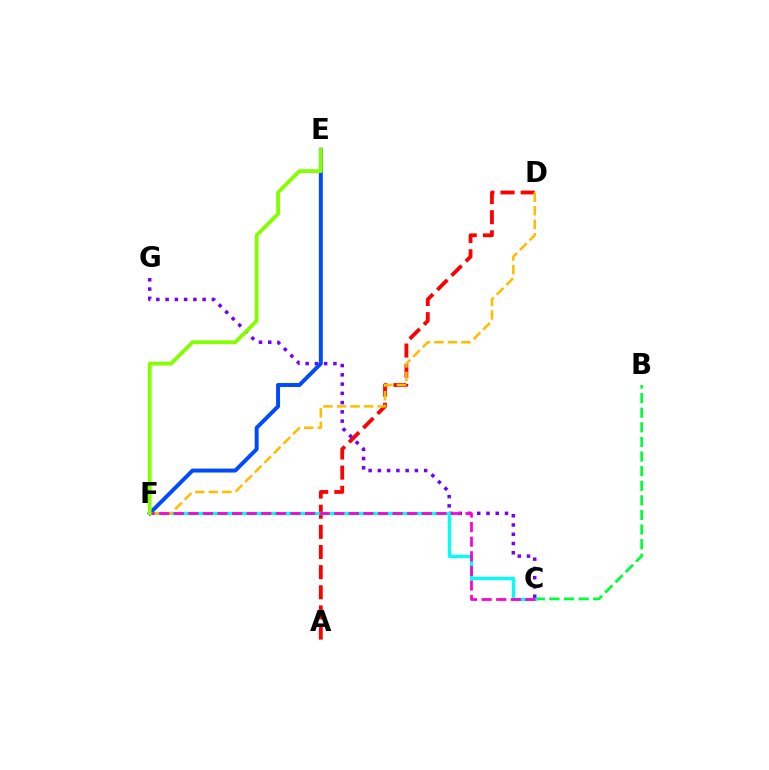{('B', 'C'): [{'color': '#00ff39', 'line_style': 'dashed', 'thickness': 1.98}], ('A', 'D'): [{'color': '#ff0000', 'line_style': 'dashed', 'thickness': 2.74}], ('C', 'G'): [{'color': '#7200ff', 'line_style': 'dotted', 'thickness': 2.52}], ('C', 'F'): [{'color': '#00fff6', 'line_style': 'solid', 'thickness': 2.37}, {'color': '#ff00cf', 'line_style': 'dashed', 'thickness': 1.98}], ('E', 'F'): [{'color': '#004bff', 'line_style': 'solid', 'thickness': 2.85}, {'color': '#84ff00', 'line_style': 'solid', 'thickness': 2.72}], ('D', 'F'): [{'color': '#ffbd00', 'line_style': 'dashed', 'thickness': 1.84}]}